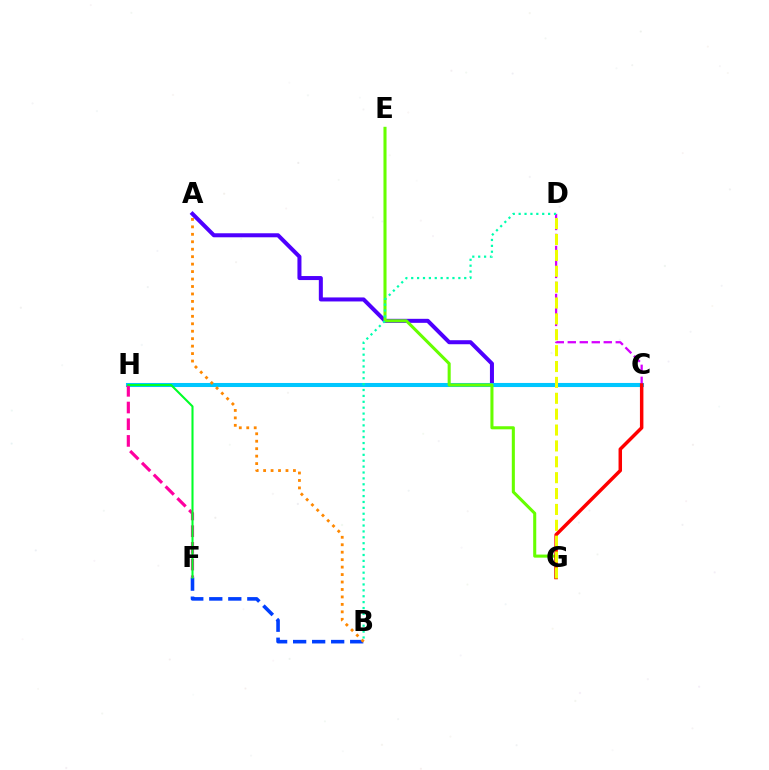{('A', 'C'): [{'color': '#4f00ff', 'line_style': 'solid', 'thickness': 2.9}], ('B', 'F'): [{'color': '#003fff', 'line_style': 'dashed', 'thickness': 2.58}], ('C', 'H'): [{'color': '#00c7ff', 'line_style': 'solid', 'thickness': 2.92}], ('F', 'H'): [{'color': '#ff00a0', 'line_style': 'dashed', 'thickness': 2.27}, {'color': '#00ff27', 'line_style': 'solid', 'thickness': 1.5}], ('C', 'D'): [{'color': '#d600ff', 'line_style': 'dashed', 'thickness': 1.63}], ('E', 'G'): [{'color': '#66ff00', 'line_style': 'solid', 'thickness': 2.21}], ('C', 'G'): [{'color': '#ff0000', 'line_style': 'solid', 'thickness': 2.5}], ('D', 'G'): [{'color': '#eeff00', 'line_style': 'dashed', 'thickness': 2.16}], ('B', 'D'): [{'color': '#00ffaf', 'line_style': 'dotted', 'thickness': 1.6}], ('A', 'B'): [{'color': '#ff8800', 'line_style': 'dotted', 'thickness': 2.03}]}